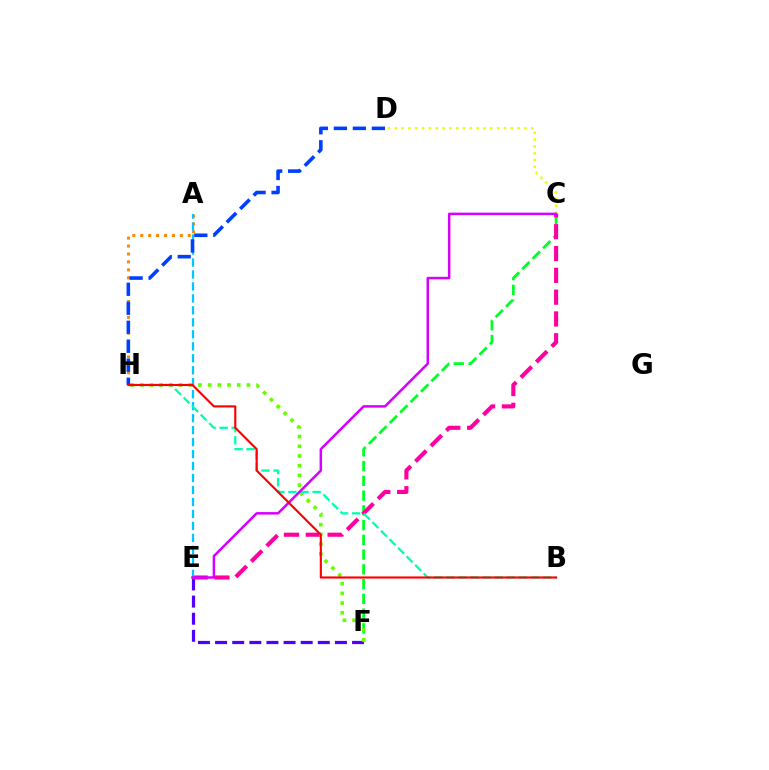{('E', 'F'): [{'color': '#4f00ff', 'line_style': 'dashed', 'thickness': 2.33}], ('A', 'H'): [{'color': '#ff8800', 'line_style': 'dotted', 'thickness': 2.15}], ('C', 'F'): [{'color': '#00ff27', 'line_style': 'dashed', 'thickness': 2.0}], ('C', 'E'): [{'color': '#ff00a0', 'line_style': 'dashed', 'thickness': 2.96}, {'color': '#d600ff', 'line_style': 'solid', 'thickness': 1.8}], ('C', 'D'): [{'color': '#eeff00', 'line_style': 'dotted', 'thickness': 1.85}], ('A', 'E'): [{'color': '#00c7ff', 'line_style': 'dashed', 'thickness': 1.63}], ('F', 'H'): [{'color': '#66ff00', 'line_style': 'dotted', 'thickness': 2.63}], ('B', 'H'): [{'color': '#00ffaf', 'line_style': 'dashed', 'thickness': 1.64}, {'color': '#ff0000', 'line_style': 'solid', 'thickness': 1.55}], ('D', 'H'): [{'color': '#003fff', 'line_style': 'dashed', 'thickness': 2.58}]}